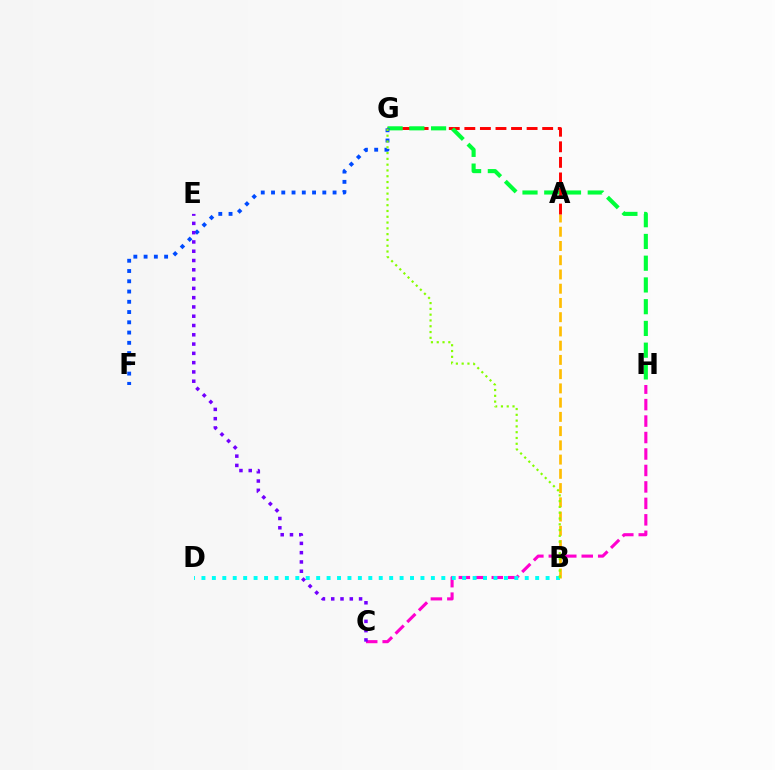{('C', 'H'): [{'color': '#ff00cf', 'line_style': 'dashed', 'thickness': 2.24}], ('B', 'D'): [{'color': '#00fff6', 'line_style': 'dotted', 'thickness': 2.83}], ('A', 'B'): [{'color': '#ffbd00', 'line_style': 'dashed', 'thickness': 1.93}], ('A', 'G'): [{'color': '#ff0000', 'line_style': 'dashed', 'thickness': 2.11}], ('G', 'H'): [{'color': '#00ff39', 'line_style': 'dashed', 'thickness': 2.95}], ('F', 'G'): [{'color': '#004bff', 'line_style': 'dotted', 'thickness': 2.79}], ('B', 'G'): [{'color': '#84ff00', 'line_style': 'dotted', 'thickness': 1.57}], ('C', 'E'): [{'color': '#7200ff', 'line_style': 'dotted', 'thickness': 2.52}]}